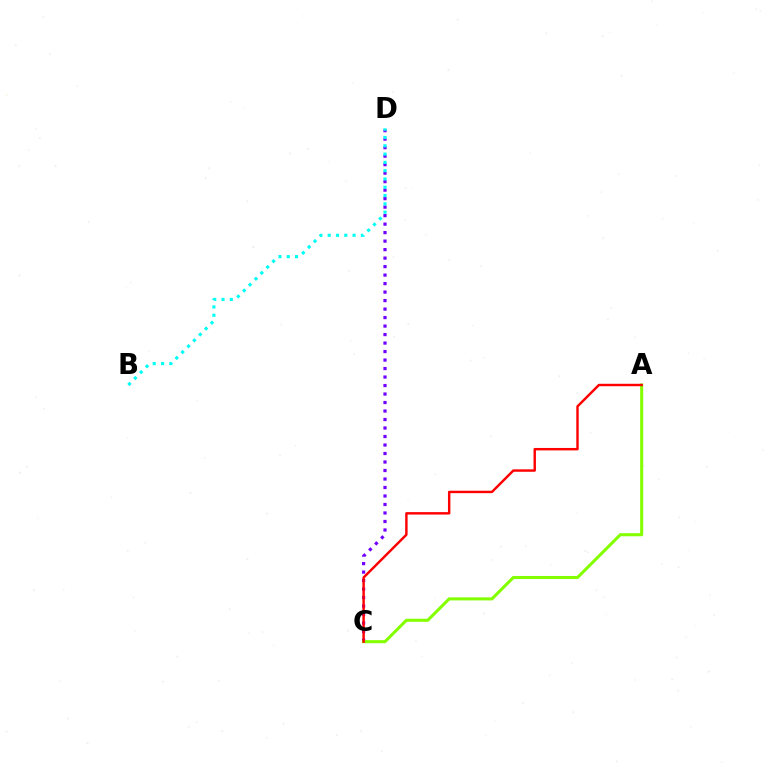{('C', 'D'): [{'color': '#7200ff', 'line_style': 'dotted', 'thickness': 2.31}], ('B', 'D'): [{'color': '#00fff6', 'line_style': 'dotted', 'thickness': 2.25}], ('A', 'C'): [{'color': '#84ff00', 'line_style': 'solid', 'thickness': 2.2}, {'color': '#ff0000', 'line_style': 'solid', 'thickness': 1.75}]}